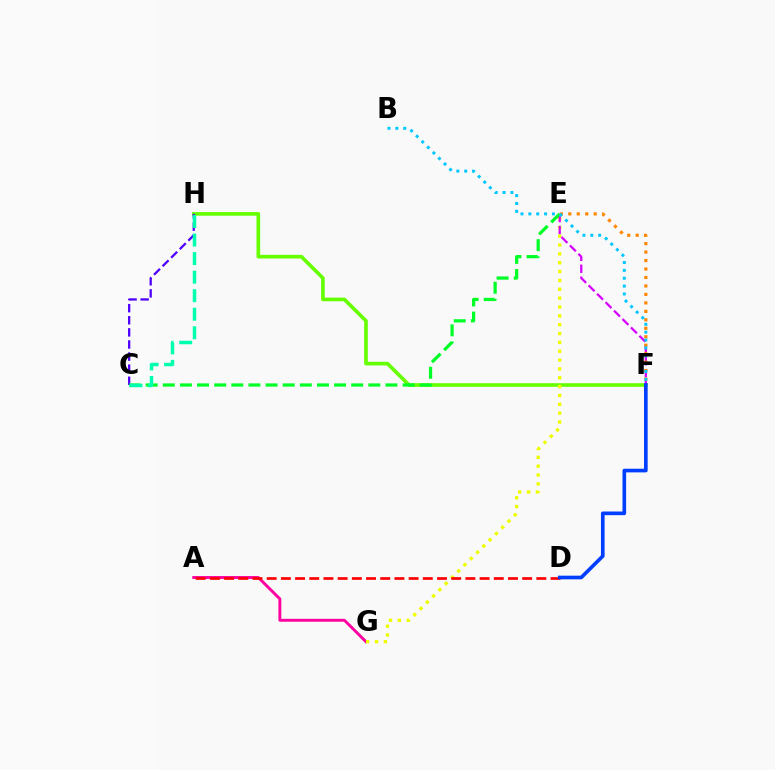{('A', 'G'): [{'color': '#ff00a0', 'line_style': 'solid', 'thickness': 2.09}], ('F', 'H'): [{'color': '#66ff00', 'line_style': 'solid', 'thickness': 2.62}], ('E', 'G'): [{'color': '#eeff00', 'line_style': 'dotted', 'thickness': 2.4}], ('C', 'H'): [{'color': '#4f00ff', 'line_style': 'dashed', 'thickness': 1.64}, {'color': '#00ffaf', 'line_style': 'dashed', 'thickness': 2.52}], ('E', 'F'): [{'color': '#d600ff', 'line_style': 'dashed', 'thickness': 1.62}, {'color': '#ff8800', 'line_style': 'dotted', 'thickness': 2.3}], ('A', 'D'): [{'color': '#ff0000', 'line_style': 'dashed', 'thickness': 1.93}], ('C', 'E'): [{'color': '#00ff27', 'line_style': 'dashed', 'thickness': 2.33}], ('D', 'F'): [{'color': '#003fff', 'line_style': 'solid', 'thickness': 2.63}], ('B', 'F'): [{'color': '#00c7ff', 'line_style': 'dotted', 'thickness': 2.14}]}